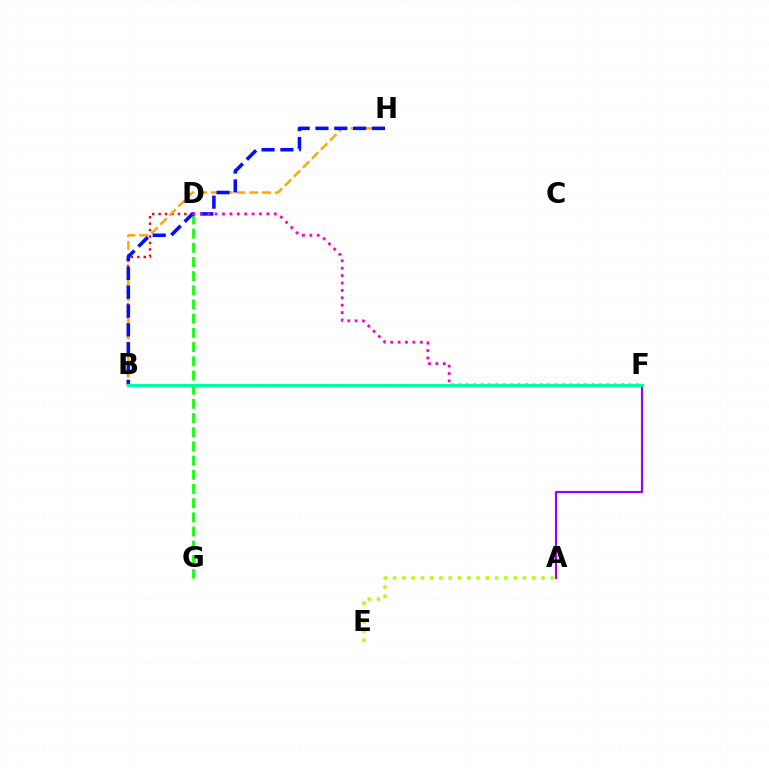{('B', 'D'): [{'color': '#ff0000', 'line_style': 'dotted', 'thickness': 1.75}], ('D', 'G'): [{'color': '#08ff00', 'line_style': 'dashed', 'thickness': 1.93}], ('B', 'F'): [{'color': '#00b5ff', 'line_style': 'solid', 'thickness': 2.16}, {'color': '#00ff9d', 'line_style': 'solid', 'thickness': 2.22}], ('A', 'F'): [{'color': '#9b00ff', 'line_style': 'solid', 'thickness': 1.54}], ('A', 'E'): [{'color': '#b3ff00', 'line_style': 'dotted', 'thickness': 2.52}], ('B', 'H'): [{'color': '#ffa500', 'line_style': 'dashed', 'thickness': 1.74}, {'color': '#0010ff', 'line_style': 'dashed', 'thickness': 2.56}], ('D', 'F'): [{'color': '#ff00bd', 'line_style': 'dotted', 'thickness': 2.01}]}